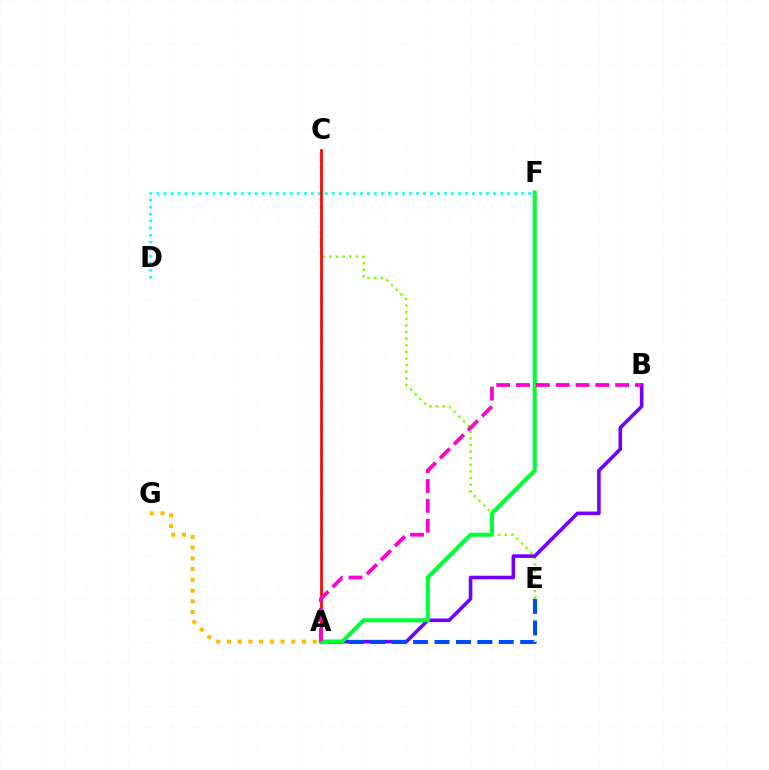{('D', 'F'): [{'color': '#00fff6', 'line_style': 'dotted', 'thickness': 1.91}], ('C', 'E'): [{'color': '#84ff00', 'line_style': 'dotted', 'thickness': 1.8}], ('A', 'G'): [{'color': '#ffbd00', 'line_style': 'dotted', 'thickness': 2.91}], ('A', 'B'): [{'color': '#7200ff', 'line_style': 'solid', 'thickness': 2.59}, {'color': '#ff00cf', 'line_style': 'dashed', 'thickness': 2.69}], ('A', 'C'): [{'color': '#ff0000', 'line_style': 'solid', 'thickness': 1.94}], ('A', 'E'): [{'color': '#004bff', 'line_style': 'dashed', 'thickness': 2.91}], ('A', 'F'): [{'color': '#00ff39', 'line_style': 'solid', 'thickness': 2.9}]}